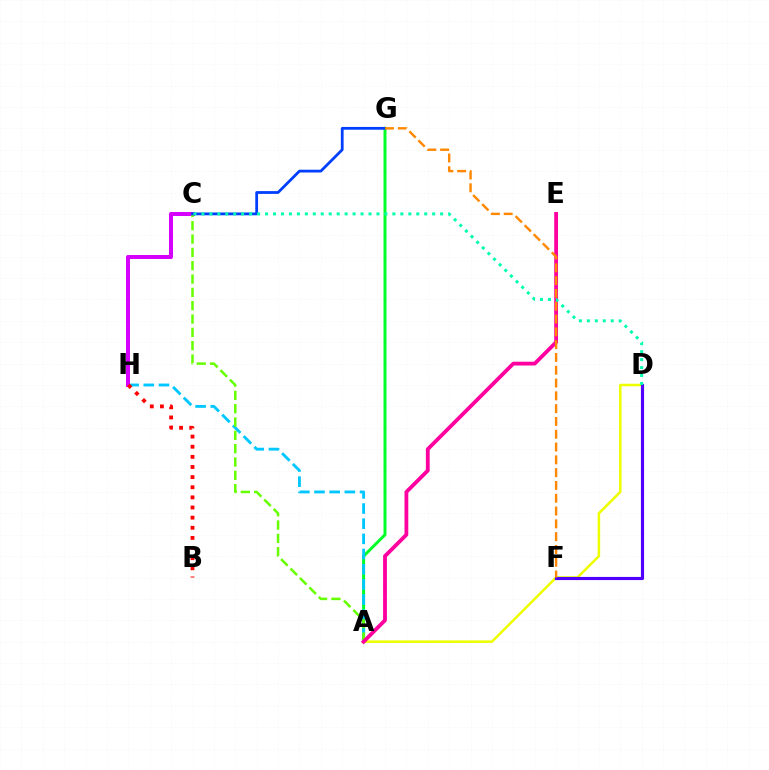{('A', 'G'): [{'color': '#00ff27', 'line_style': 'solid', 'thickness': 2.14}], ('A', 'H'): [{'color': '#00c7ff', 'line_style': 'dashed', 'thickness': 2.06}], ('A', 'D'): [{'color': '#eeff00', 'line_style': 'solid', 'thickness': 1.82}], ('C', 'H'): [{'color': '#d600ff', 'line_style': 'solid', 'thickness': 2.9}], ('A', 'C'): [{'color': '#66ff00', 'line_style': 'dashed', 'thickness': 1.81}], ('D', 'F'): [{'color': '#4f00ff', 'line_style': 'solid', 'thickness': 2.26}], ('B', 'H'): [{'color': '#ff0000', 'line_style': 'dotted', 'thickness': 2.75}], ('A', 'E'): [{'color': '#ff00a0', 'line_style': 'solid', 'thickness': 2.74}], ('C', 'G'): [{'color': '#003fff', 'line_style': 'solid', 'thickness': 2.0}], ('C', 'D'): [{'color': '#00ffaf', 'line_style': 'dotted', 'thickness': 2.16}], ('F', 'G'): [{'color': '#ff8800', 'line_style': 'dashed', 'thickness': 1.74}]}